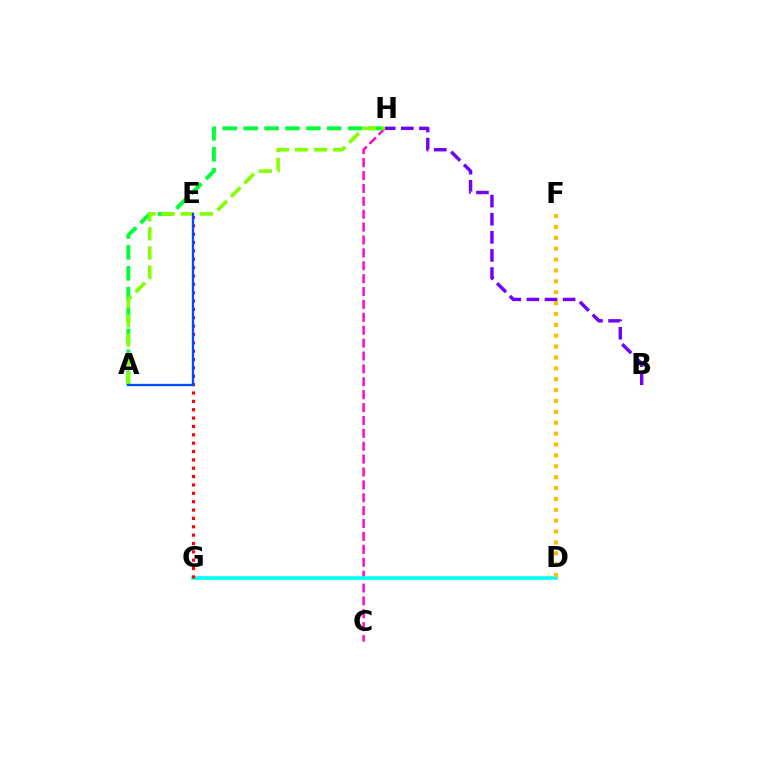{('C', 'H'): [{'color': '#ff00cf', 'line_style': 'dashed', 'thickness': 1.75}], ('B', 'H'): [{'color': '#7200ff', 'line_style': 'dashed', 'thickness': 2.46}], ('D', 'G'): [{'color': '#00fff6', 'line_style': 'solid', 'thickness': 2.58}], ('A', 'H'): [{'color': '#00ff39', 'line_style': 'dashed', 'thickness': 2.84}, {'color': '#84ff00', 'line_style': 'dashed', 'thickness': 2.6}], ('E', 'G'): [{'color': '#ff0000', 'line_style': 'dotted', 'thickness': 2.27}], ('A', 'E'): [{'color': '#004bff', 'line_style': 'solid', 'thickness': 1.66}], ('D', 'F'): [{'color': '#ffbd00', 'line_style': 'dotted', 'thickness': 2.96}]}